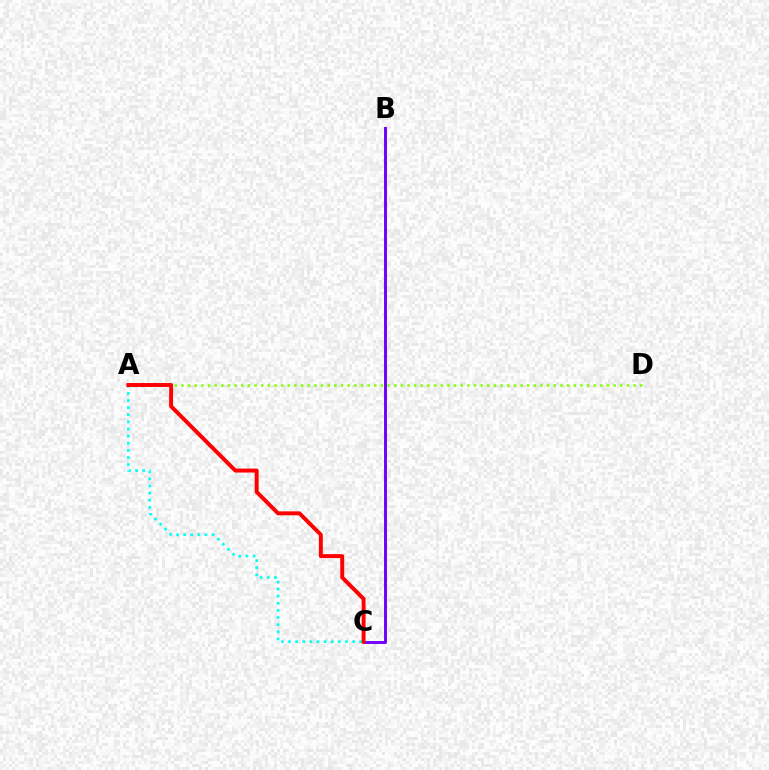{('B', 'C'): [{'color': '#7200ff', 'line_style': 'solid', 'thickness': 2.11}], ('A', 'D'): [{'color': '#84ff00', 'line_style': 'dotted', 'thickness': 1.81}], ('A', 'C'): [{'color': '#00fff6', 'line_style': 'dotted', 'thickness': 1.93}, {'color': '#ff0000', 'line_style': 'solid', 'thickness': 2.84}]}